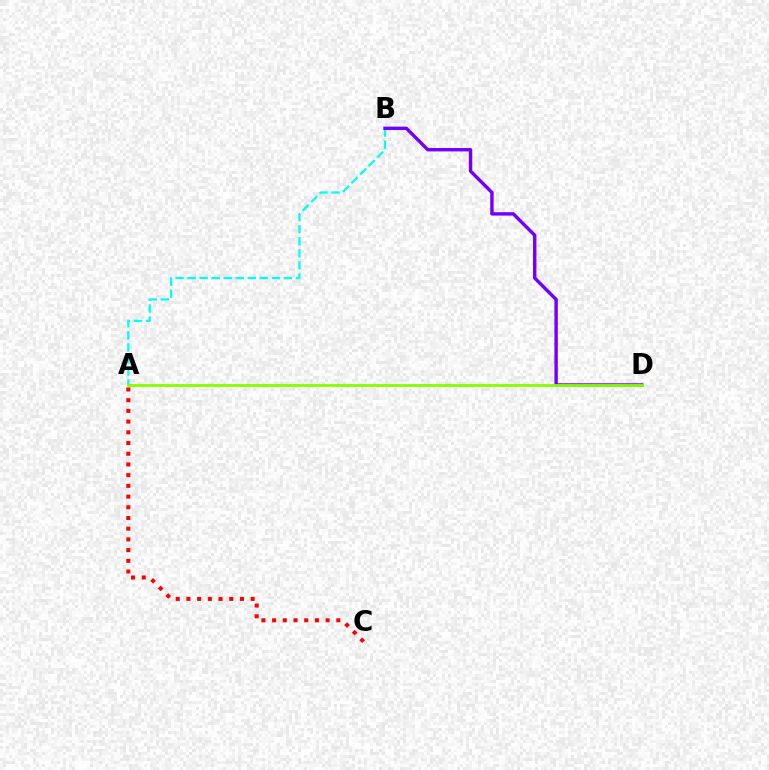{('A', 'B'): [{'color': '#00fff6', 'line_style': 'dashed', 'thickness': 1.64}], ('B', 'D'): [{'color': '#7200ff', 'line_style': 'solid', 'thickness': 2.45}], ('A', 'D'): [{'color': '#84ff00', 'line_style': 'solid', 'thickness': 2.03}], ('A', 'C'): [{'color': '#ff0000', 'line_style': 'dotted', 'thickness': 2.91}]}